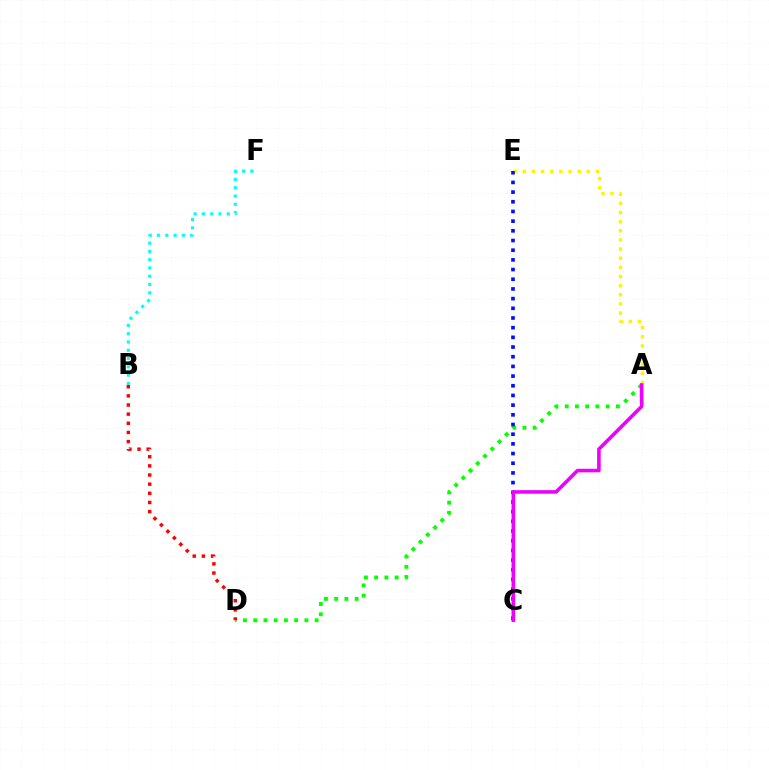{('B', 'F'): [{'color': '#00fff6', 'line_style': 'dotted', 'thickness': 2.25}], ('A', 'E'): [{'color': '#fcf500', 'line_style': 'dotted', 'thickness': 2.48}], ('A', 'D'): [{'color': '#08ff00', 'line_style': 'dotted', 'thickness': 2.78}], ('C', 'E'): [{'color': '#0010ff', 'line_style': 'dotted', 'thickness': 2.63}], ('A', 'C'): [{'color': '#ee00ff', 'line_style': 'solid', 'thickness': 2.58}], ('B', 'D'): [{'color': '#ff0000', 'line_style': 'dotted', 'thickness': 2.48}]}